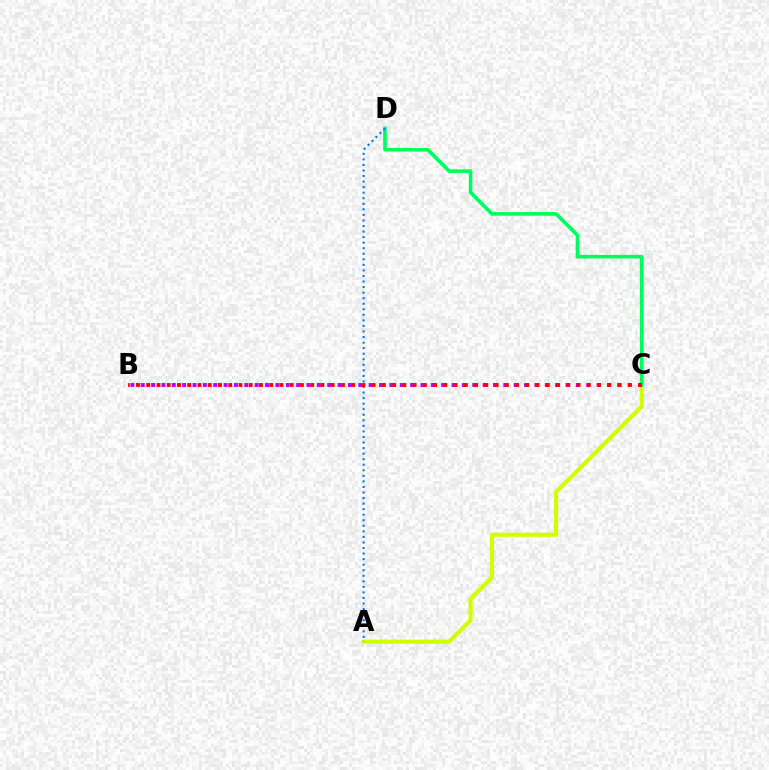{('A', 'C'): [{'color': '#d1ff00', 'line_style': 'solid', 'thickness': 2.99}], ('C', 'D'): [{'color': '#00ff5c', 'line_style': 'solid', 'thickness': 2.6}], ('B', 'C'): [{'color': '#b900ff', 'line_style': 'dotted', 'thickness': 2.82}, {'color': '#ff0000', 'line_style': 'dotted', 'thickness': 2.78}], ('A', 'D'): [{'color': '#0074ff', 'line_style': 'dotted', 'thickness': 1.51}]}